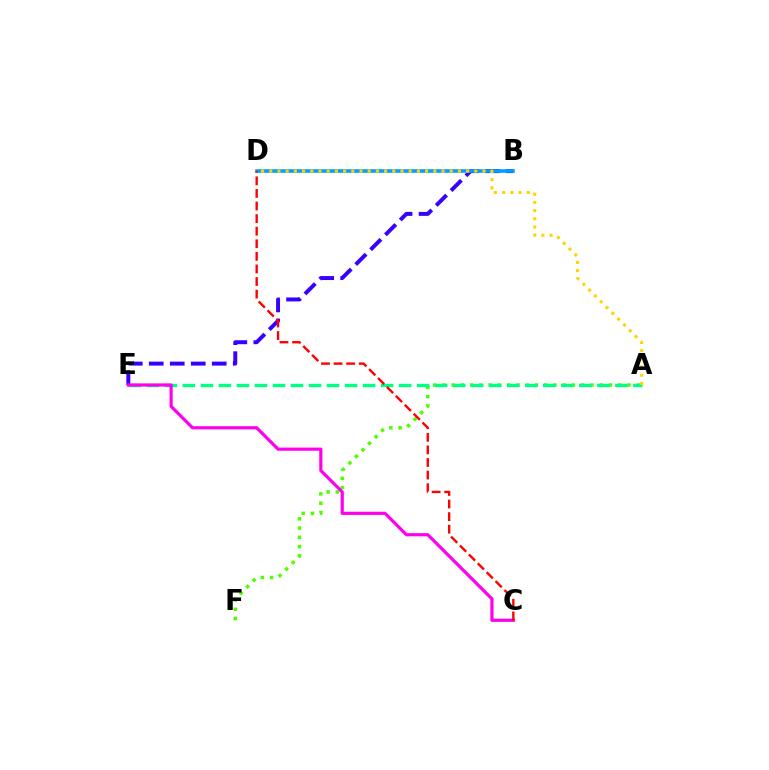{('A', 'F'): [{'color': '#4fff00', 'line_style': 'dotted', 'thickness': 2.51}], ('A', 'E'): [{'color': '#00ff86', 'line_style': 'dashed', 'thickness': 2.45}], ('B', 'E'): [{'color': '#3700ff', 'line_style': 'dashed', 'thickness': 2.85}], ('B', 'D'): [{'color': '#009eff', 'line_style': 'solid', 'thickness': 2.57}], ('C', 'E'): [{'color': '#ff00ed', 'line_style': 'solid', 'thickness': 2.3}], ('A', 'D'): [{'color': '#ffd500', 'line_style': 'dotted', 'thickness': 2.23}], ('C', 'D'): [{'color': '#ff0000', 'line_style': 'dashed', 'thickness': 1.71}]}